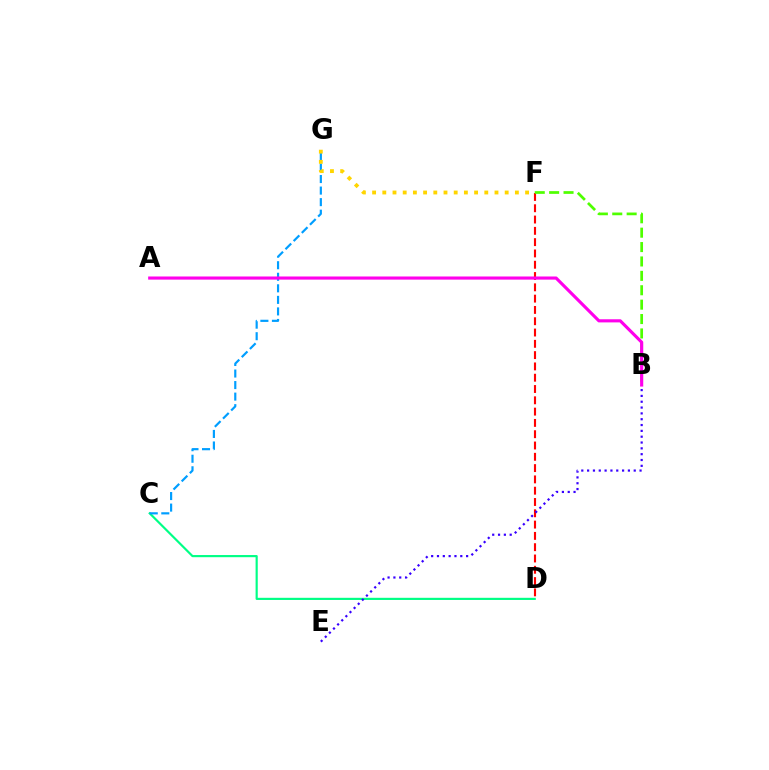{('D', 'F'): [{'color': '#ff0000', 'line_style': 'dashed', 'thickness': 1.53}], ('C', 'D'): [{'color': '#00ff86', 'line_style': 'solid', 'thickness': 1.56}], ('B', 'F'): [{'color': '#4fff00', 'line_style': 'dashed', 'thickness': 1.96}], ('C', 'G'): [{'color': '#009eff', 'line_style': 'dashed', 'thickness': 1.57}], ('B', 'E'): [{'color': '#3700ff', 'line_style': 'dotted', 'thickness': 1.58}], ('F', 'G'): [{'color': '#ffd500', 'line_style': 'dotted', 'thickness': 2.77}], ('A', 'B'): [{'color': '#ff00ed', 'line_style': 'solid', 'thickness': 2.26}]}